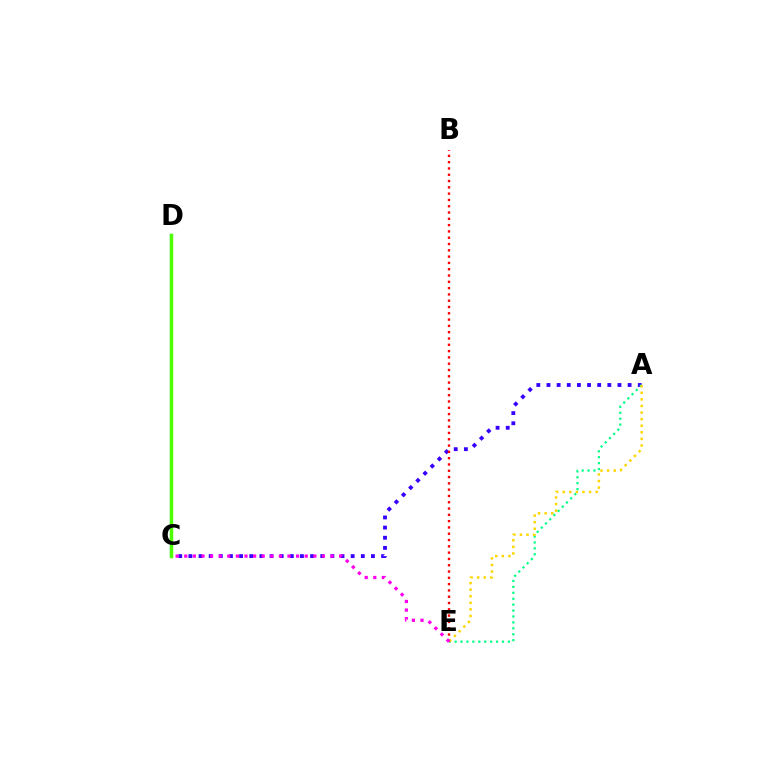{('C', 'D'): [{'color': '#009eff', 'line_style': 'solid', 'thickness': 1.59}, {'color': '#4fff00', 'line_style': 'solid', 'thickness': 2.51}], ('A', 'C'): [{'color': '#3700ff', 'line_style': 'dotted', 'thickness': 2.76}], ('A', 'E'): [{'color': '#00ff86', 'line_style': 'dotted', 'thickness': 1.61}, {'color': '#ffd500', 'line_style': 'dotted', 'thickness': 1.79}], ('B', 'E'): [{'color': '#ff0000', 'line_style': 'dotted', 'thickness': 1.71}], ('C', 'E'): [{'color': '#ff00ed', 'line_style': 'dotted', 'thickness': 2.34}]}